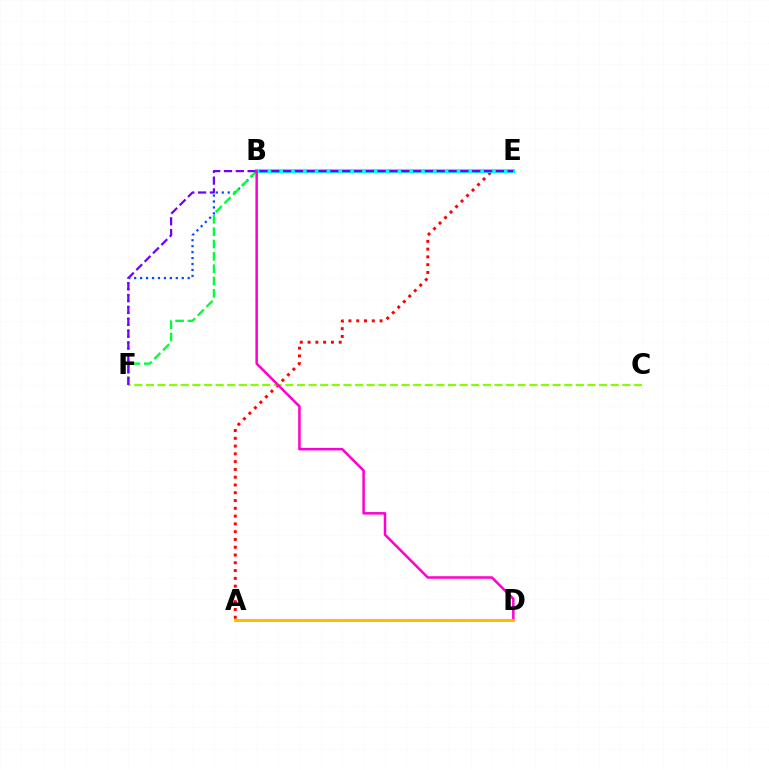{('B', 'F'): [{'color': '#004bff', 'line_style': 'dotted', 'thickness': 1.62}], ('E', 'F'): [{'color': '#00ff39', 'line_style': 'dashed', 'thickness': 1.67}, {'color': '#7200ff', 'line_style': 'dashed', 'thickness': 1.61}], ('A', 'E'): [{'color': '#ff0000', 'line_style': 'dotted', 'thickness': 2.11}], ('C', 'F'): [{'color': '#84ff00', 'line_style': 'dashed', 'thickness': 1.58}], ('B', 'E'): [{'color': '#00fff6', 'line_style': 'solid', 'thickness': 2.98}], ('B', 'D'): [{'color': '#ff00cf', 'line_style': 'solid', 'thickness': 1.81}], ('A', 'D'): [{'color': '#ffbd00', 'line_style': 'solid', 'thickness': 2.19}]}